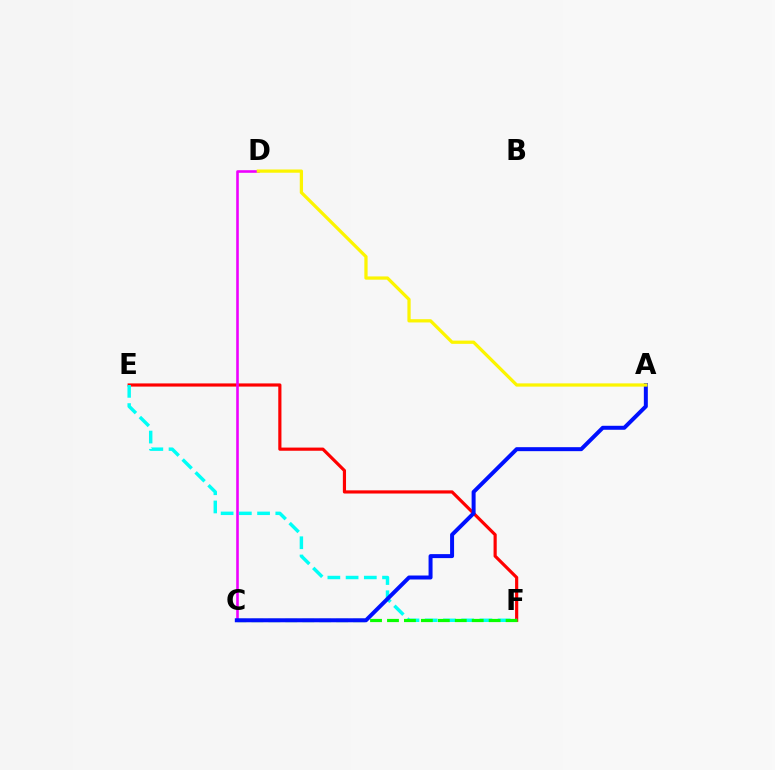{('E', 'F'): [{'color': '#ff0000', 'line_style': 'solid', 'thickness': 2.28}, {'color': '#00fff6', 'line_style': 'dashed', 'thickness': 2.48}], ('C', 'D'): [{'color': '#ee00ff', 'line_style': 'solid', 'thickness': 1.88}], ('C', 'F'): [{'color': '#08ff00', 'line_style': 'dashed', 'thickness': 2.3}], ('A', 'C'): [{'color': '#0010ff', 'line_style': 'solid', 'thickness': 2.87}], ('A', 'D'): [{'color': '#fcf500', 'line_style': 'solid', 'thickness': 2.34}]}